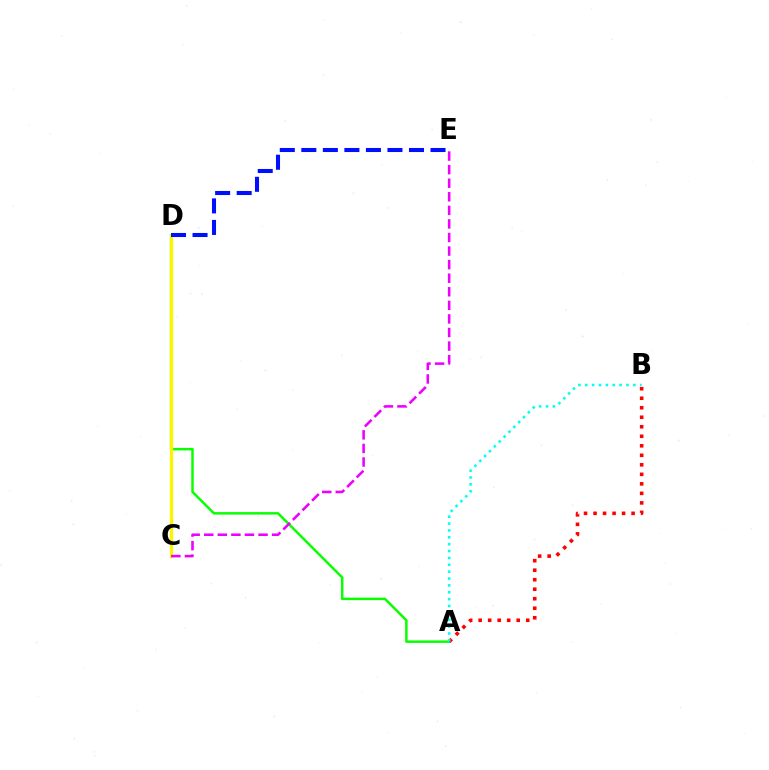{('A', 'D'): [{'color': '#08ff00', 'line_style': 'solid', 'thickness': 1.78}], ('A', 'B'): [{'color': '#ff0000', 'line_style': 'dotted', 'thickness': 2.58}, {'color': '#00fff6', 'line_style': 'dotted', 'thickness': 1.87}], ('C', 'D'): [{'color': '#fcf500', 'line_style': 'solid', 'thickness': 2.38}], ('D', 'E'): [{'color': '#0010ff', 'line_style': 'dashed', 'thickness': 2.93}], ('C', 'E'): [{'color': '#ee00ff', 'line_style': 'dashed', 'thickness': 1.84}]}